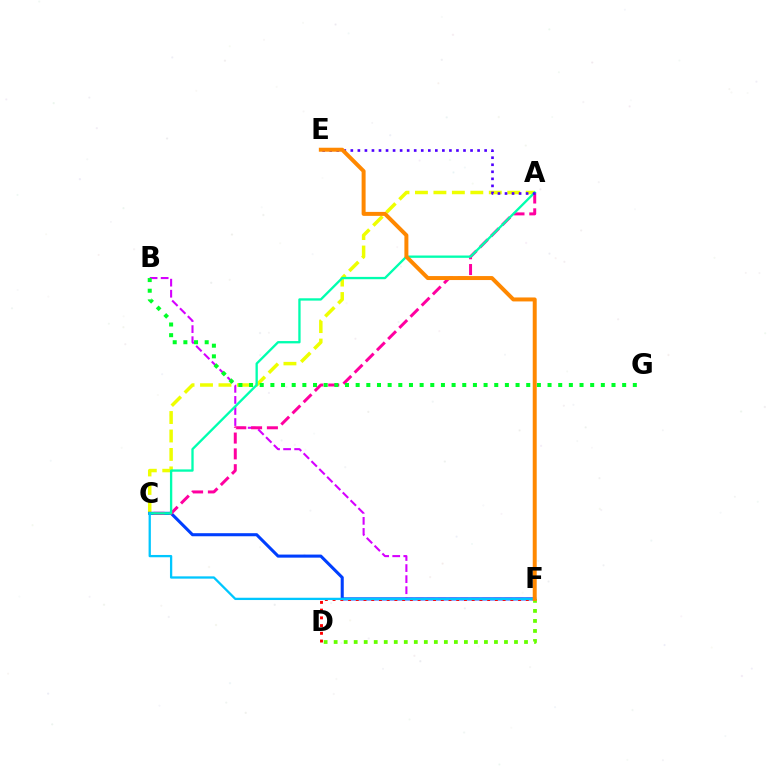{('A', 'C'): [{'color': '#eeff00', 'line_style': 'dashed', 'thickness': 2.51}, {'color': '#ff00a0', 'line_style': 'dashed', 'thickness': 2.15}, {'color': '#00ffaf', 'line_style': 'solid', 'thickness': 1.67}], ('C', 'F'): [{'color': '#003fff', 'line_style': 'solid', 'thickness': 2.21}, {'color': '#00c7ff', 'line_style': 'solid', 'thickness': 1.65}], ('B', 'F'): [{'color': '#d600ff', 'line_style': 'dashed', 'thickness': 1.5}], ('D', 'F'): [{'color': '#ff0000', 'line_style': 'dotted', 'thickness': 2.1}, {'color': '#66ff00', 'line_style': 'dotted', 'thickness': 2.72}], ('A', 'E'): [{'color': '#4f00ff', 'line_style': 'dotted', 'thickness': 1.91}], ('B', 'G'): [{'color': '#00ff27', 'line_style': 'dotted', 'thickness': 2.9}], ('E', 'F'): [{'color': '#ff8800', 'line_style': 'solid', 'thickness': 2.86}]}